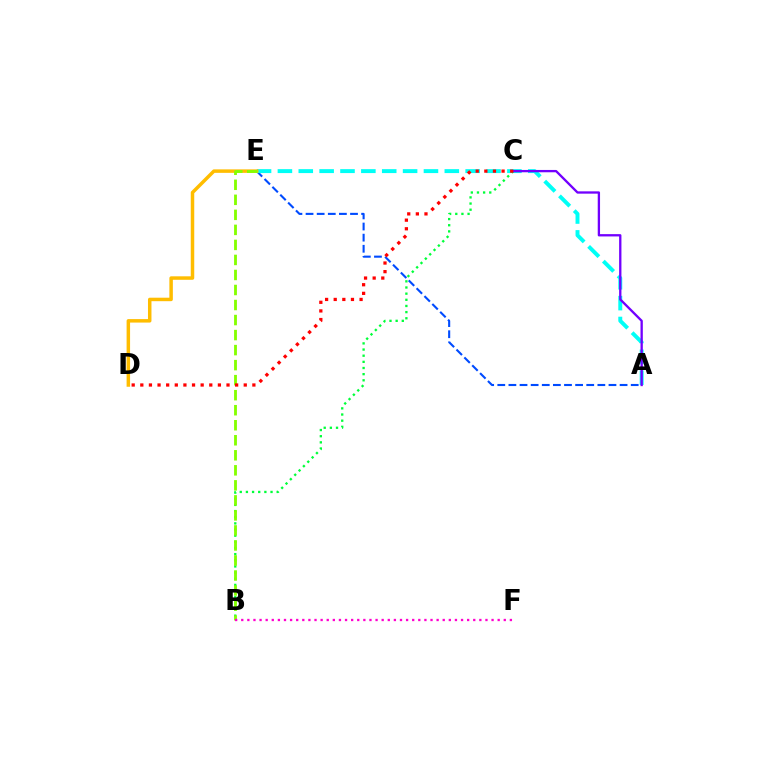{('A', 'E'): [{'color': '#004bff', 'line_style': 'dashed', 'thickness': 1.51}, {'color': '#00fff6', 'line_style': 'dashed', 'thickness': 2.83}], ('B', 'C'): [{'color': '#00ff39', 'line_style': 'dotted', 'thickness': 1.67}], ('D', 'E'): [{'color': '#ffbd00', 'line_style': 'solid', 'thickness': 2.51}], ('B', 'E'): [{'color': '#84ff00', 'line_style': 'dashed', 'thickness': 2.04}], ('A', 'C'): [{'color': '#7200ff', 'line_style': 'solid', 'thickness': 1.67}], ('C', 'D'): [{'color': '#ff0000', 'line_style': 'dotted', 'thickness': 2.34}], ('B', 'F'): [{'color': '#ff00cf', 'line_style': 'dotted', 'thickness': 1.66}]}